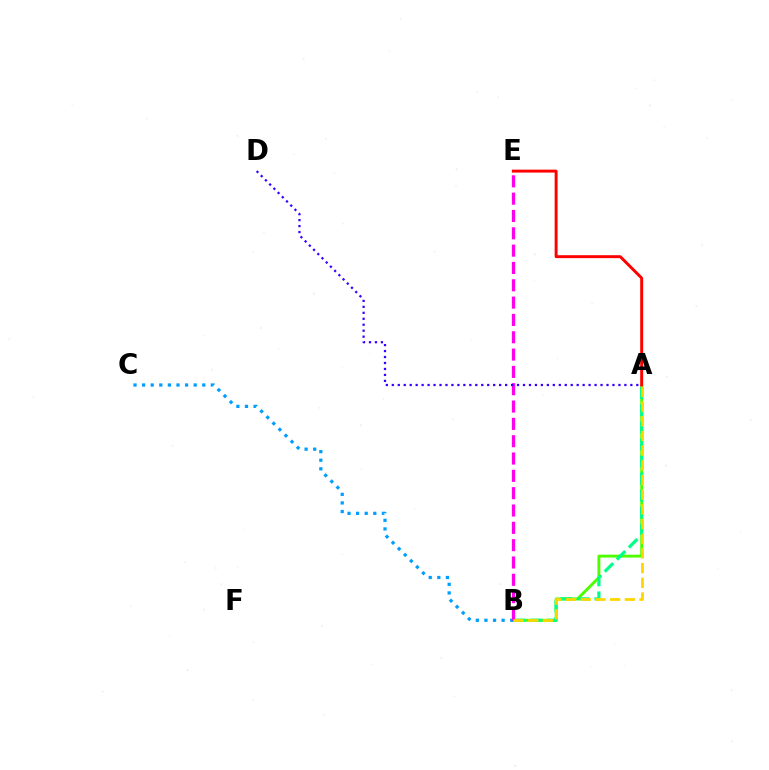{('A', 'B'): [{'color': '#4fff00', 'line_style': 'solid', 'thickness': 2.09}, {'color': '#00ff86', 'line_style': 'dashed', 'thickness': 2.32}, {'color': '#ffd500', 'line_style': 'dashed', 'thickness': 2.0}], ('B', 'C'): [{'color': '#009eff', 'line_style': 'dotted', 'thickness': 2.34}], ('B', 'E'): [{'color': '#ff00ed', 'line_style': 'dashed', 'thickness': 2.35}], ('A', 'D'): [{'color': '#3700ff', 'line_style': 'dotted', 'thickness': 1.62}], ('A', 'E'): [{'color': '#ff0000', 'line_style': 'solid', 'thickness': 2.11}]}